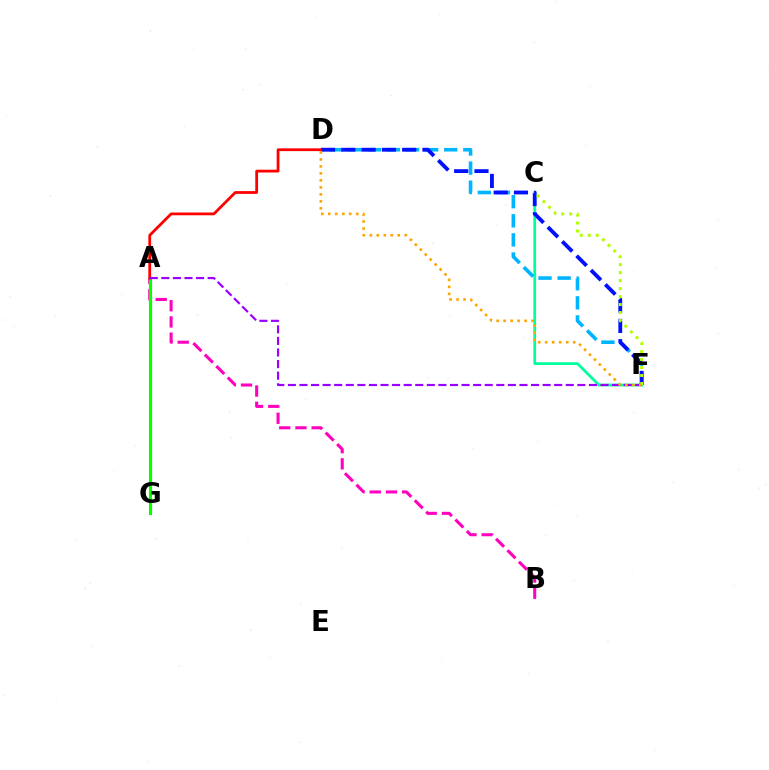{('C', 'F'): [{'color': '#00ff9d', 'line_style': 'solid', 'thickness': 1.99}, {'color': '#b3ff00', 'line_style': 'dotted', 'thickness': 2.17}], ('A', 'B'): [{'color': '#ff00bd', 'line_style': 'dashed', 'thickness': 2.2}], ('D', 'F'): [{'color': '#00b5ff', 'line_style': 'dashed', 'thickness': 2.59}, {'color': '#0010ff', 'line_style': 'dashed', 'thickness': 2.76}, {'color': '#ffa500', 'line_style': 'dotted', 'thickness': 1.9}], ('A', 'G'): [{'color': '#08ff00', 'line_style': 'solid', 'thickness': 2.27}], ('A', 'D'): [{'color': '#ff0000', 'line_style': 'solid', 'thickness': 2.0}], ('A', 'F'): [{'color': '#9b00ff', 'line_style': 'dashed', 'thickness': 1.57}]}